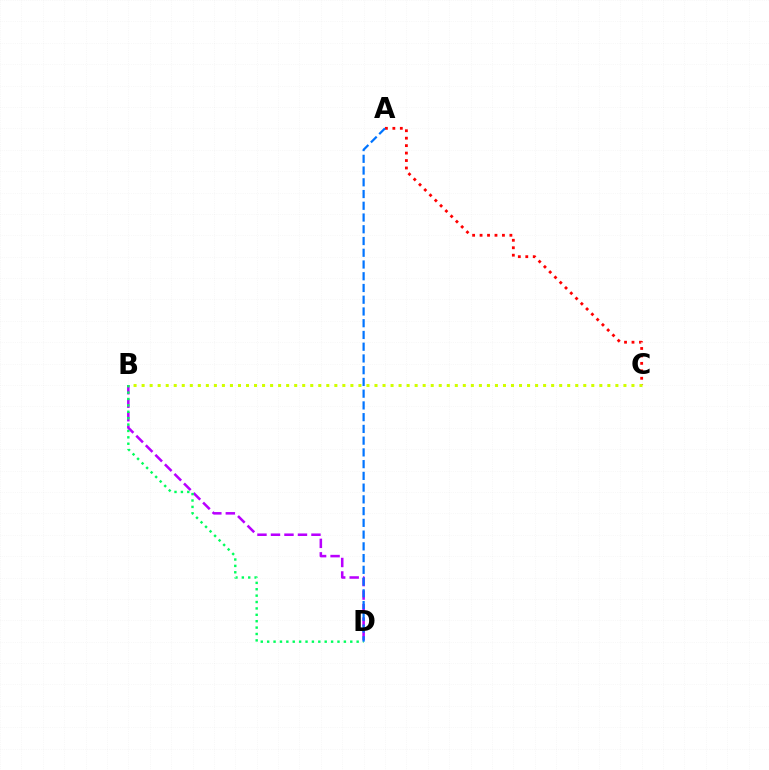{('B', 'D'): [{'color': '#b900ff', 'line_style': 'dashed', 'thickness': 1.83}, {'color': '#00ff5c', 'line_style': 'dotted', 'thickness': 1.74}], ('A', 'C'): [{'color': '#ff0000', 'line_style': 'dotted', 'thickness': 2.03}], ('B', 'C'): [{'color': '#d1ff00', 'line_style': 'dotted', 'thickness': 2.18}], ('A', 'D'): [{'color': '#0074ff', 'line_style': 'dashed', 'thickness': 1.6}]}